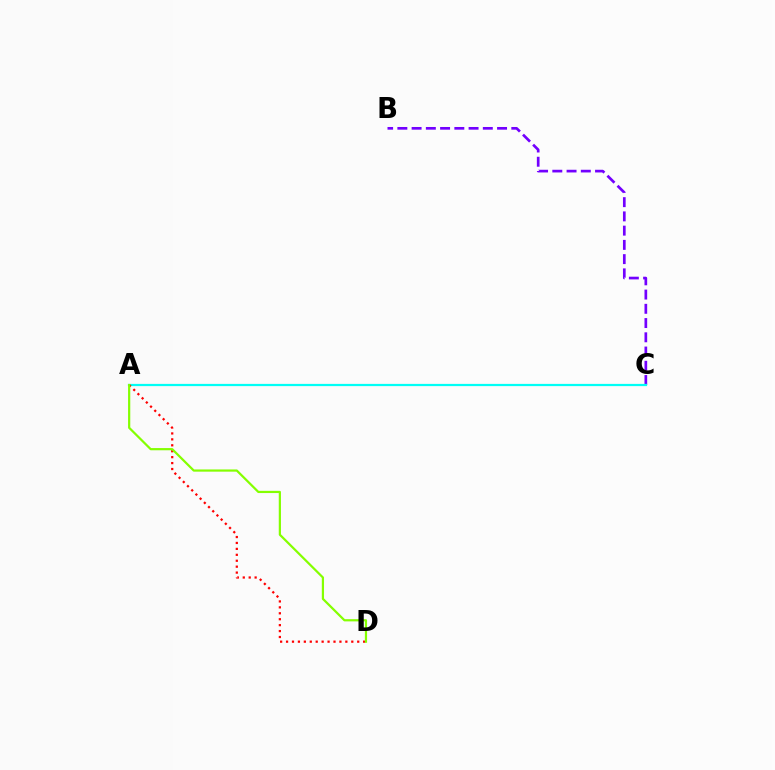{('B', 'C'): [{'color': '#7200ff', 'line_style': 'dashed', 'thickness': 1.93}], ('A', 'C'): [{'color': '#00fff6', 'line_style': 'solid', 'thickness': 1.6}], ('A', 'D'): [{'color': '#ff0000', 'line_style': 'dotted', 'thickness': 1.61}, {'color': '#84ff00', 'line_style': 'solid', 'thickness': 1.59}]}